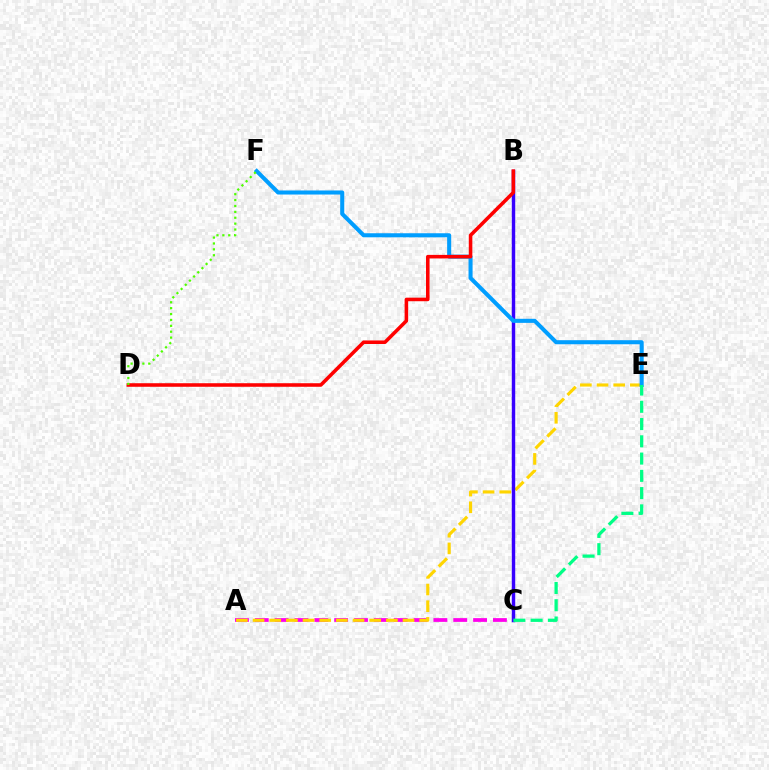{('A', 'C'): [{'color': '#ff00ed', 'line_style': 'dashed', 'thickness': 2.7}], ('A', 'E'): [{'color': '#ffd500', 'line_style': 'dashed', 'thickness': 2.26}], ('B', 'C'): [{'color': '#3700ff', 'line_style': 'solid', 'thickness': 2.47}], ('E', 'F'): [{'color': '#009eff', 'line_style': 'solid', 'thickness': 2.92}], ('B', 'D'): [{'color': '#ff0000', 'line_style': 'solid', 'thickness': 2.56}], ('C', 'E'): [{'color': '#00ff86', 'line_style': 'dashed', 'thickness': 2.35}], ('D', 'F'): [{'color': '#4fff00', 'line_style': 'dotted', 'thickness': 1.6}]}